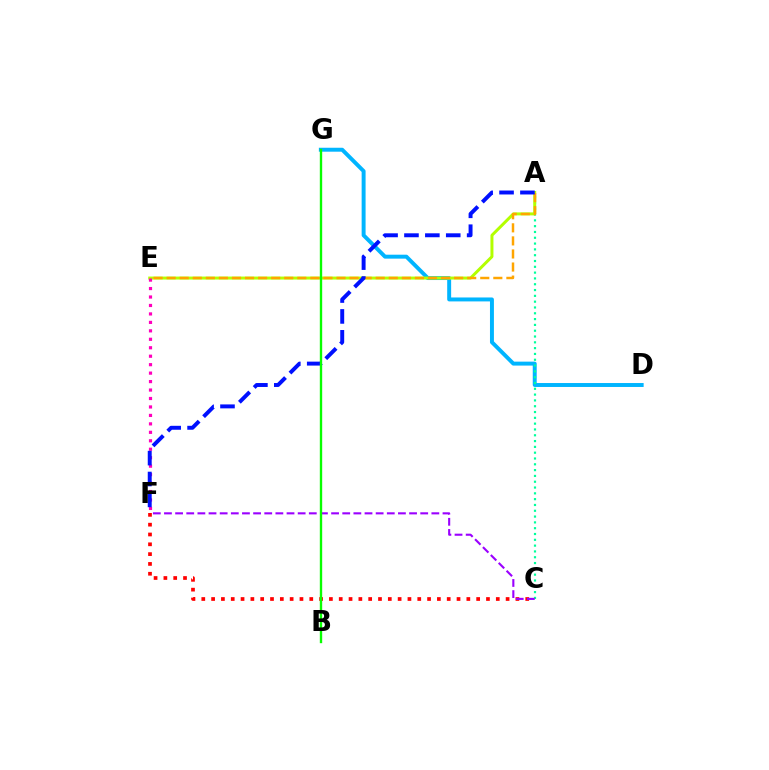{('D', 'G'): [{'color': '#00b5ff', 'line_style': 'solid', 'thickness': 2.84}], ('C', 'F'): [{'color': '#ff0000', 'line_style': 'dotted', 'thickness': 2.67}, {'color': '#9b00ff', 'line_style': 'dashed', 'thickness': 1.51}], ('A', 'C'): [{'color': '#00ff9d', 'line_style': 'dotted', 'thickness': 1.58}], ('A', 'E'): [{'color': '#b3ff00', 'line_style': 'solid', 'thickness': 2.15}, {'color': '#ffa500', 'line_style': 'dashed', 'thickness': 1.78}], ('E', 'F'): [{'color': '#ff00bd', 'line_style': 'dotted', 'thickness': 2.3}], ('A', 'F'): [{'color': '#0010ff', 'line_style': 'dashed', 'thickness': 2.84}], ('B', 'G'): [{'color': '#08ff00', 'line_style': 'solid', 'thickness': 1.71}]}